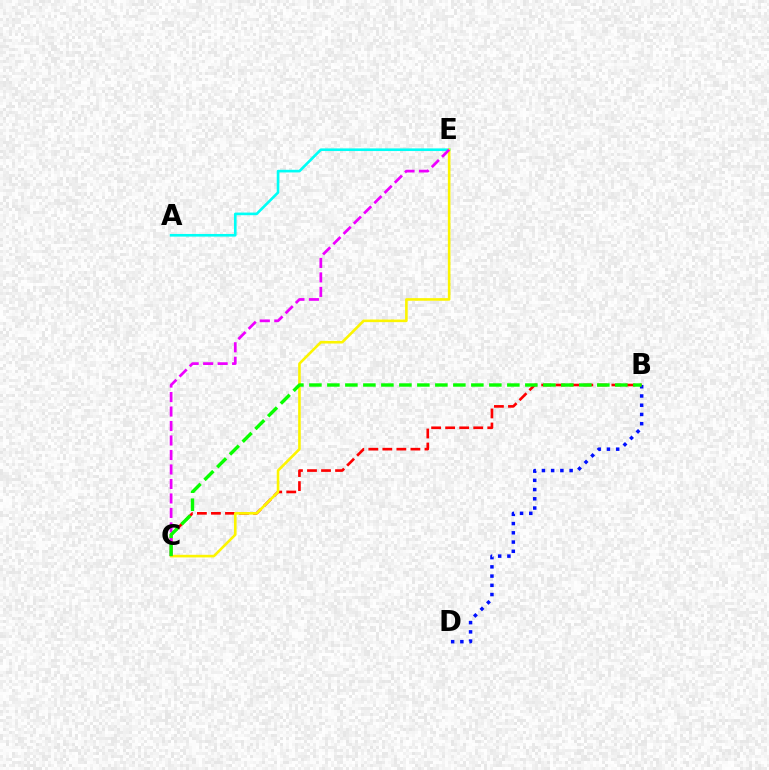{('B', 'D'): [{'color': '#0010ff', 'line_style': 'dotted', 'thickness': 2.51}], ('A', 'E'): [{'color': '#00fff6', 'line_style': 'solid', 'thickness': 1.9}], ('B', 'C'): [{'color': '#ff0000', 'line_style': 'dashed', 'thickness': 1.91}, {'color': '#08ff00', 'line_style': 'dashed', 'thickness': 2.44}], ('C', 'E'): [{'color': '#fcf500', 'line_style': 'solid', 'thickness': 1.88}, {'color': '#ee00ff', 'line_style': 'dashed', 'thickness': 1.97}]}